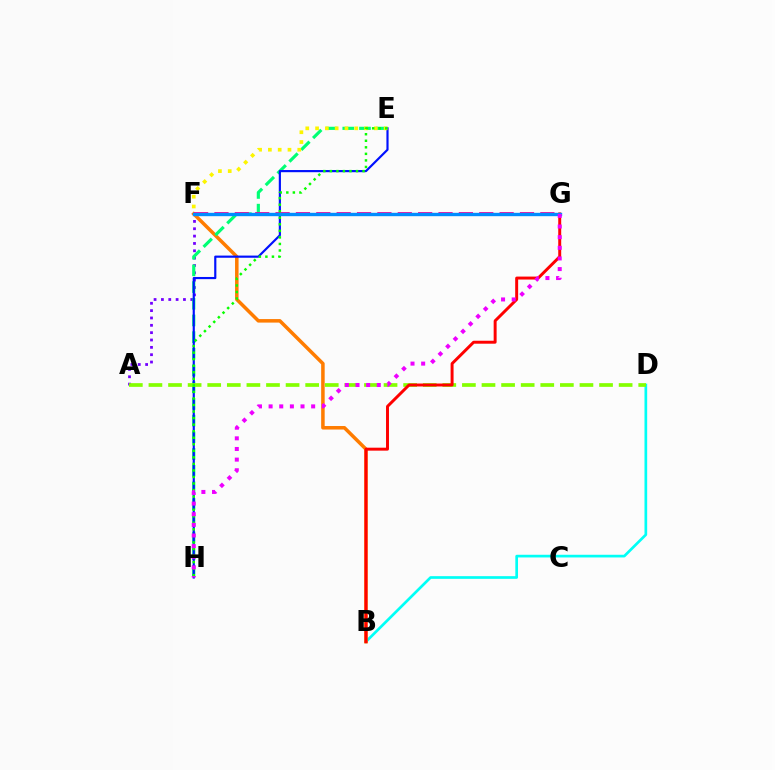{('A', 'F'): [{'color': '#7200ff', 'line_style': 'dotted', 'thickness': 2.0}], ('B', 'D'): [{'color': '#00fff6', 'line_style': 'solid', 'thickness': 1.93}], ('B', 'F'): [{'color': '#ff7c00', 'line_style': 'solid', 'thickness': 2.53}], ('E', 'H'): [{'color': '#00ff74', 'line_style': 'dashed', 'thickness': 2.27}, {'color': '#0010ff', 'line_style': 'solid', 'thickness': 1.56}, {'color': '#08ff00', 'line_style': 'dotted', 'thickness': 1.78}], ('F', 'G'): [{'color': '#ff0094', 'line_style': 'dashed', 'thickness': 2.77}, {'color': '#008cff', 'line_style': 'solid', 'thickness': 2.42}], ('A', 'D'): [{'color': '#84ff00', 'line_style': 'dashed', 'thickness': 2.66}], ('E', 'F'): [{'color': '#fcf500', 'line_style': 'dotted', 'thickness': 2.66}], ('B', 'G'): [{'color': '#ff0000', 'line_style': 'solid', 'thickness': 2.13}], ('G', 'H'): [{'color': '#ee00ff', 'line_style': 'dotted', 'thickness': 2.89}]}